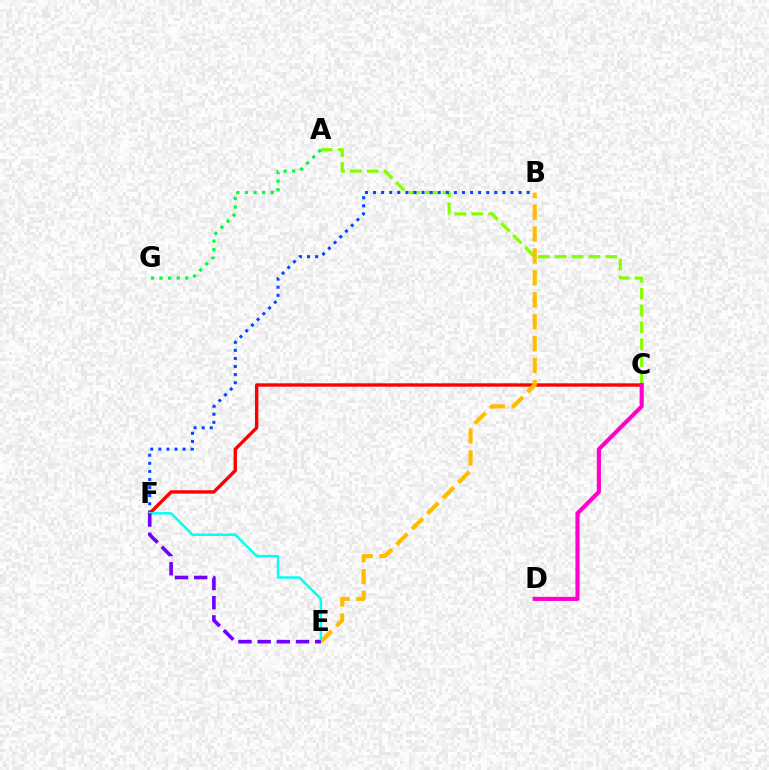{('A', 'C'): [{'color': '#84ff00', 'line_style': 'dashed', 'thickness': 2.29}], ('B', 'F'): [{'color': '#004bff', 'line_style': 'dotted', 'thickness': 2.2}], ('C', 'F'): [{'color': '#ff0000', 'line_style': 'solid', 'thickness': 2.44}], ('B', 'E'): [{'color': '#ffbd00', 'line_style': 'dashed', 'thickness': 2.98}], ('E', 'F'): [{'color': '#00fff6', 'line_style': 'solid', 'thickness': 1.77}, {'color': '#7200ff', 'line_style': 'dashed', 'thickness': 2.61}], ('C', 'D'): [{'color': '#ff00cf', 'line_style': 'solid', 'thickness': 2.97}], ('A', 'G'): [{'color': '#00ff39', 'line_style': 'dotted', 'thickness': 2.33}]}